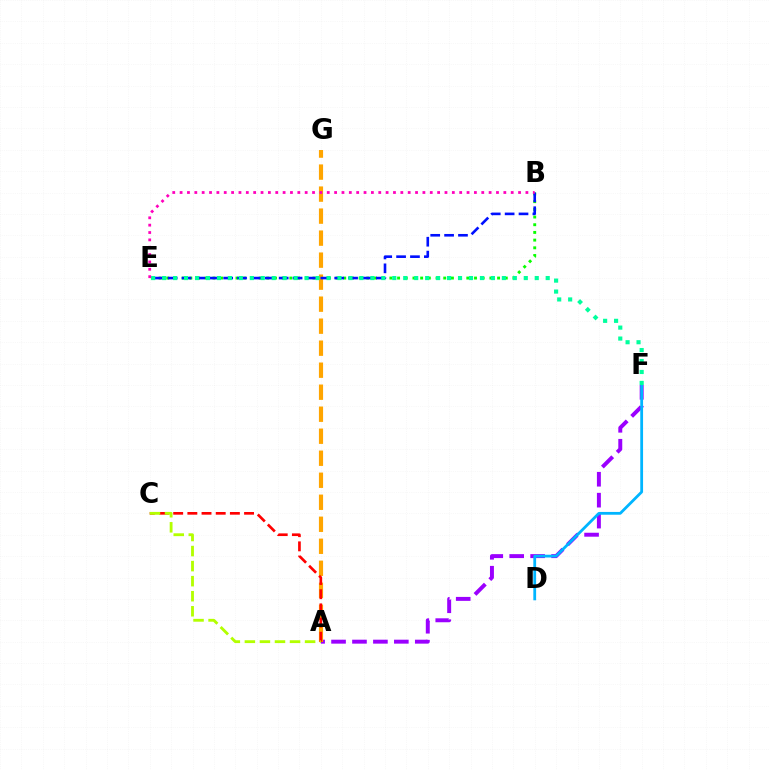{('A', 'F'): [{'color': '#9b00ff', 'line_style': 'dashed', 'thickness': 2.84}], ('B', 'E'): [{'color': '#08ff00', 'line_style': 'dotted', 'thickness': 2.09}, {'color': '#0010ff', 'line_style': 'dashed', 'thickness': 1.89}, {'color': '#ff00bd', 'line_style': 'dotted', 'thickness': 2.0}], ('A', 'G'): [{'color': '#ffa500', 'line_style': 'dashed', 'thickness': 2.99}], ('D', 'F'): [{'color': '#00b5ff', 'line_style': 'solid', 'thickness': 2.01}], ('E', 'F'): [{'color': '#00ff9d', 'line_style': 'dotted', 'thickness': 2.98}], ('A', 'C'): [{'color': '#ff0000', 'line_style': 'dashed', 'thickness': 1.93}, {'color': '#b3ff00', 'line_style': 'dashed', 'thickness': 2.04}]}